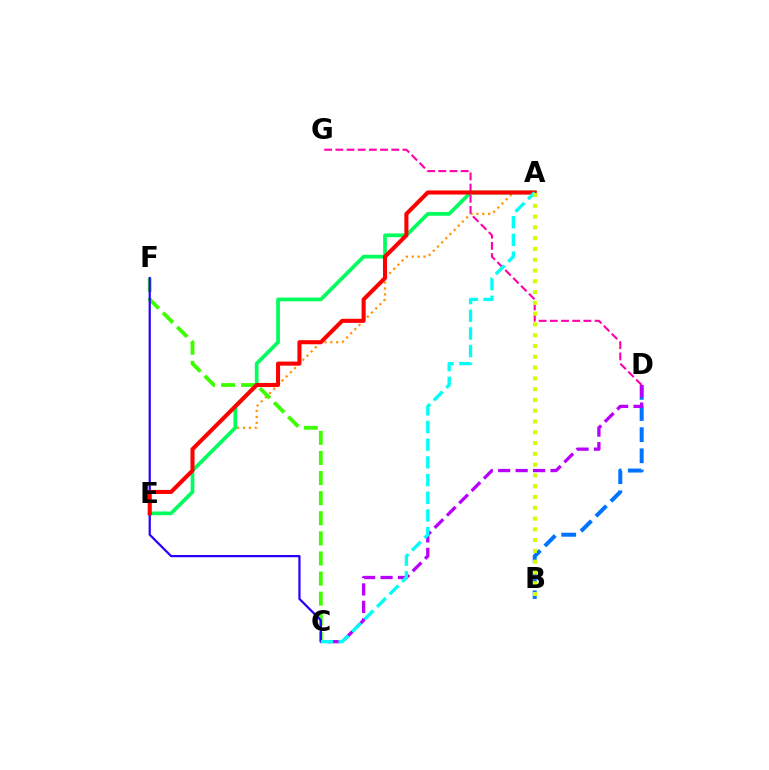{('B', 'D'): [{'color': '#0074ff', 'line_style': 'dashed', 'thickness': 2.87}], ('A', 'E'): [{'color': '#ff9400', 'line_style': 'dotted', 'thickness': 1.6}, {'color': '#00ff5c', 'line_style': 'solid', 'thickness': 2.67}, {'color': '#ff0000', 'line_style': 'solid', 'thickness': 2.93}], ('C', 'D'): [{'color': '#b900ff', 'line_style': 'dashed', 'thickness': 2.37}], ('C', 'F'): [{'color': '#3dff00', 'line_style': 'dashed', 'thickness': 2.73}, {'color': '#2500ff', 'line_style': 'solid', 'thickness': 1.6}], ('D', 'G'): [{'color': '#ff00ac', 'line_style': 'dashed', 'thickness': 1.52}], ('A', 'C'): [{'color': '#00fff6', 'line_style': 'dashed', 'thickness': 2.4}], ('A', 'B'): [{'color': '#d1ff00', 'line_style': 'dotted', 'thickness': 2.93}]}